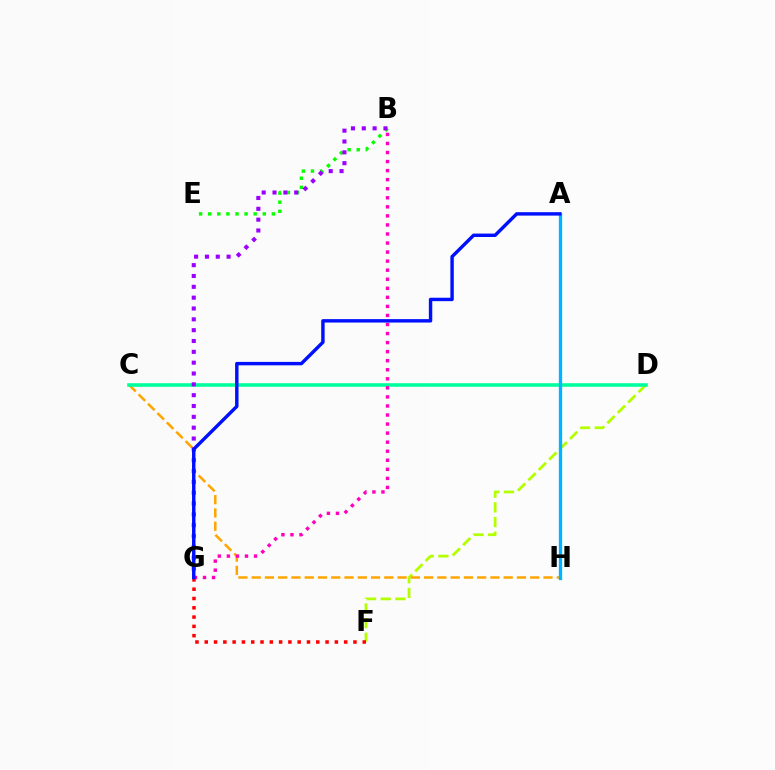{('D', 'F'): [{'color': '#b3ff00', 'line_style': 'dashed', 'thickness': 1.99}], ('C', 'H'): [{'color': '#ffa500', 'line_style': 'dashed', 'thickness': 1.8}], ('C', 'D'): [{'color': '#00ff9d', 'line_style': 'solid', 'thickness': 2.57}], ('B', 'E'): [{'color': '#08ff00', 'line_style': 'dotted', 'thickness': 2.47}], ('B', 'G'): [{'color': '#9b00ff', 'line_style': 'dotted', 'thickness': 2.94}, {'color': '#ff00bd', 'line_style': 'dotted', 'thickness': 2.46}], ('F', 'G'): [{'color': '#ff0000', 'line_style': 'dotted', 'thickness': 2.53}], ('A', 'H'): [{'color': '#00b5ff', 'line_style': 'solid', 'thickness': 2.39}], ('A', 'G'): [{'color': '#0010ff', 'line_style': 'solid', 'thickness': 2.47}]}